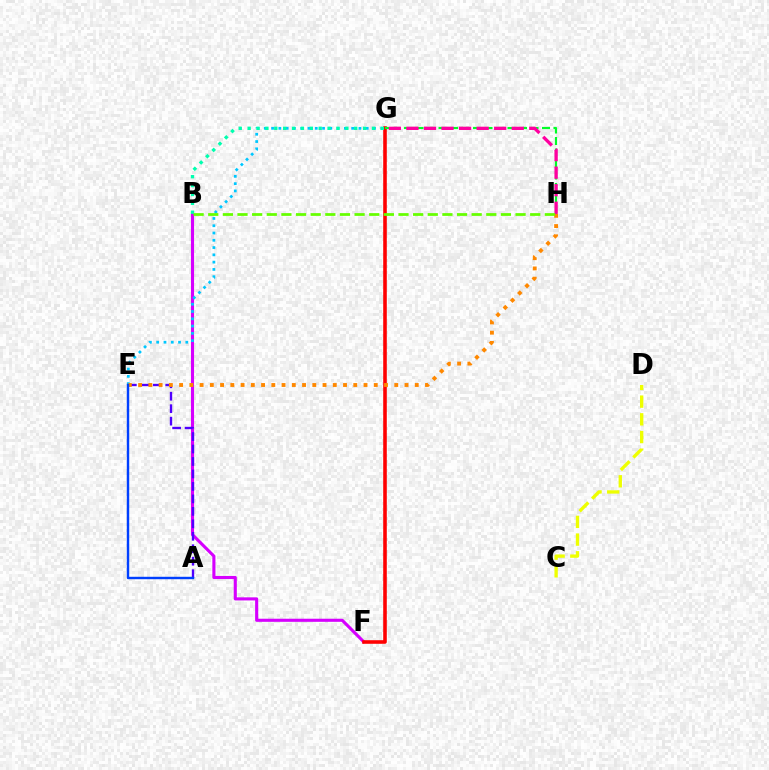{('B', 'F'): [{'color': '#d600ff', 'line_style': 'solid', 'thickness': 2.23}], ('F', 'G'): [{'color': '#ff0000', 'line_style': 'solid', 'thickness': 2.58}], ('A', 'E'): [{'color': '#4f00ff', 'line_style': 'dashed', 'thickness': 1.69}, {'color': '#003fff', 'line_style': 'solid', 'thickness': 1.75}], ('G', 'H'): [{'color': '#00ff27', 'line_style': 'dashed', 'thickness': 1.56}, {'color': '#ff00a0', 'line_style': 'dashed', 'thickness': 2.38}], ('E', 'G'): [{'color': '#00c7ff', 'line_style': 'dotted', 'thickness': 1.98}], ('E', 'H'): [{'color': '#ff8800', 'line_style': 'dotted', 'thickness': 2.78}], ('B', 'G'): [{'color': '#00ffaf', 'line_style': 'dotted', 'thickness': 2.41}], ('C', 'D'): [{'color': '#eeff00', 'line_style': 'dashed', 'thickness': 2.41}], ('B', 'H'): [{'color': '#66ff00', 'line_style': 'dashed', 'thickness': 1.99}]}